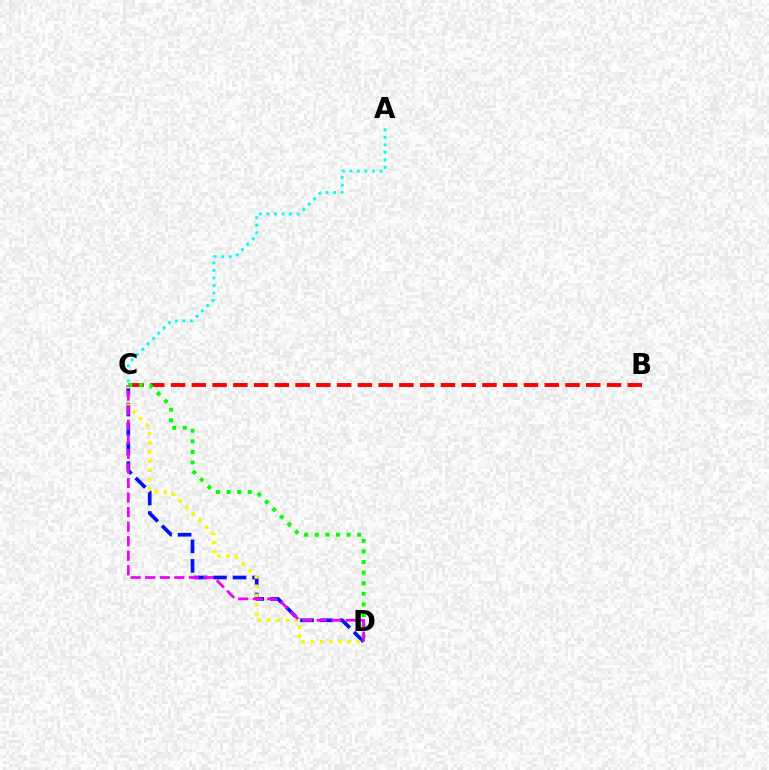{('C', 'D'): [{'color': '#0010ff', 'line_style': 'dashed', 'thickness': 2.65}, {'color': '#fcf500', 'line_style': 'dotted', 'thickness': 2.51}, {'color': '#08ff00', 'line_style': 'dotted', 'thickness': 2.88}, {'color': '#ee00ff', 'line_style': 'dashed', 'thickness': 1.98}], ('B', 'C'): [{'color': '#ff0000', 'line_style': 'dashed', 'thickness': 2.82}], ('A', 'C'): [{'color': '#00fff6', 'line_style': 'dotted', 'thickness': 2.05}]}